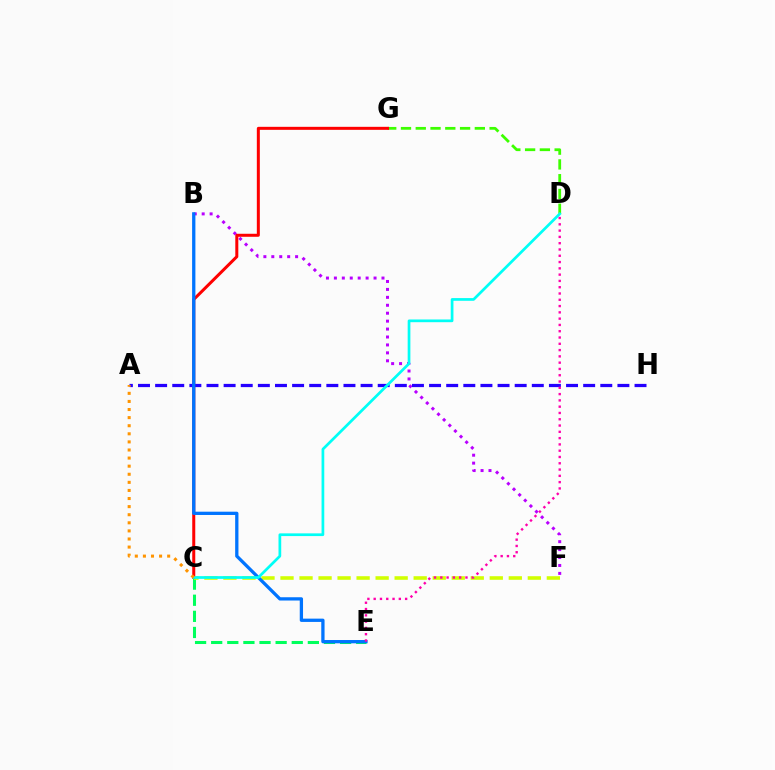{('B', 'F'): [{'color': '#b900ff', 'line_style': 'dotted', 'thickness': 2.16}], ('C', 'E'): [{'color': '#00ff5c', 'line_style': 'dashed', 'thickness': 2.19}], ('D', 'G'): [{'color': '#3dff00', 'line_style': 'dashed', 'thickness': 2.01}], ('C', 'F'): [{'color': '#d1ff00', 'line_style': 'dashed', 'thickness': 2.58}], ('C', 'G'): [{'color': '#ff0000', 'line_style': 'solid', 'thickness': 2.17}], ('A', 'H'): [{'color': '#2500ff', 'line_style': 'dashed', 'thickness': 2.33}], ('B', 'E'): [{'color': '#0074ff', 'line_style': 'solid', 'thickness': 2.37}], ('C', 'D'): [{'color': '#00fff6', 'line_style': 'solid', 'thickness': 1.95}], ('D', 'E'): [{'color': '#ff00ac', 'line_style': 'dotted', 'thickness': 1.71}], ('A', 'C'): [{'color': '#ff9400', 'line_style': 'dotted', 'thickness': 2.2}]}